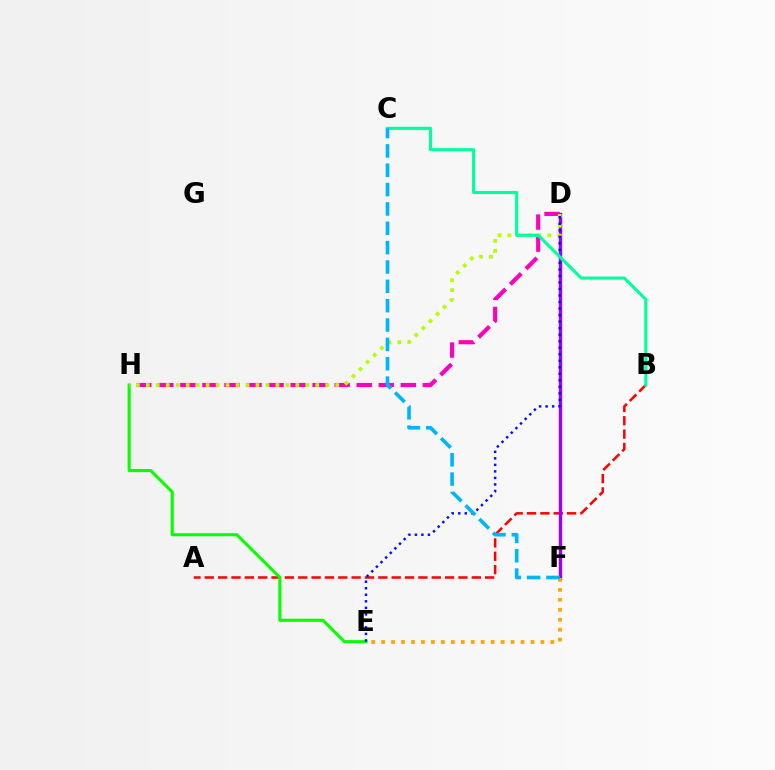{('A', 'B'): [{'color': '#ff0000', 'line_style': 'dashed', 'thickness': 1.81}], ('E', 'H'): [{'color': '#08ff00', 'line_style': 'solid', 'thickness': 2.22}], ('D', 'H'): [{'color': '#ff00bd', 'line_style': 'dashed', 'thickness': 2.99}, {'color': '#b3ff00', 'line_style': 'dotted', 'thickness': 2.71}], ('D', 'F'): [{'color': '#9b00ff', 'line_style': 'solid', 'thickness': 2.44}], ('E', 'F'): [{'color': '#ffa500', 'line_style': 'dotted', 'thickness': 2.71}], ('D', 'E'): [{'color': '#0010ff', 'line_style': 'dotted', 'thickness': 1.77}], ('B', 'C'): [{'color': '#00ff9d', 'line_style': 'solid', 'thickness': 2.24}], ('C', 'F'): [{'color': '#00b5ff', 'line_style': 'dashed', 'thickness': 2.63}]}